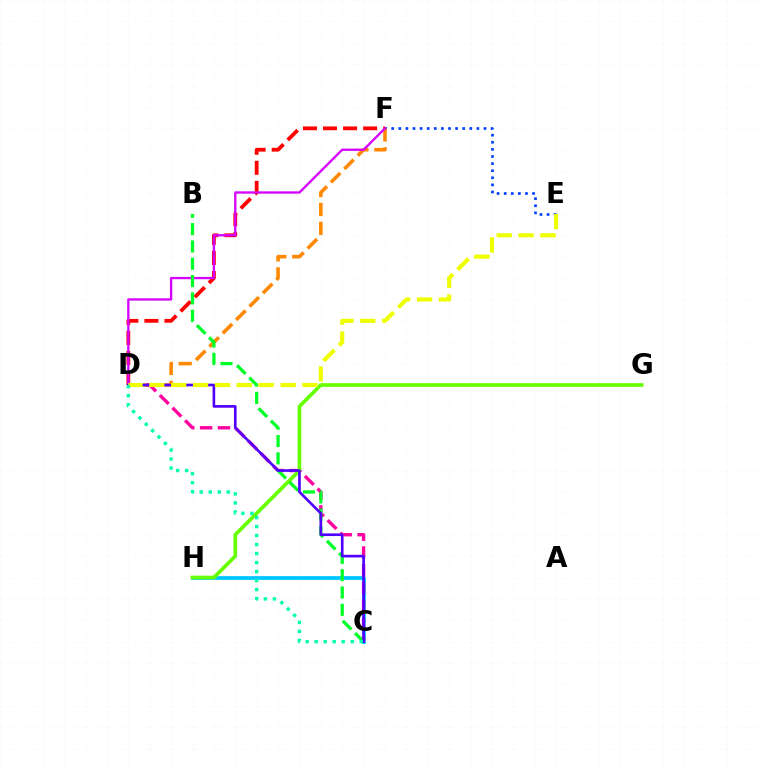{('E', 'F'): [{'color': '#003fff', 'line_style': 'dotted', 'thickness': 1.93}], ('D', 'F'): [{'color': '#ff8800', 'line_style': 'dashed', 'thickness': 2.57}, {'color': '#ff0000', 'line_style': 'dashed', 'thickness': 2.73}, {'color': '#d600ff', 'line_style': 'solid', 'thickness': 1.67}], ('C', 'H'): [{'color': '#00c7ff', 'line_style': 'solid', 'thickness': 2.7}], ('C', 'D'): [{'color': '#ff00a0', 'line_style': 'dashed', 'thickness': 2.43}, {'color': '#4f00ff', 'line_style': 'solid', 'thickness': 1.91}, {'color': '#00ffaf', 'line_style': 'dotted', 'thickness': 2.45}], ('G', 'H'): [{'color': '#66ff00', 'line_style': 'solid', 'thickness': 2.65}], ('B', 'C'): [{'color': '#00ff27', 'line_style': 'dashed', 'thickness': 2.35}], ('D', 'E'): [{'color': '#eeff00', 'line_style': 'dashed', 'thickness': 2.97}]}